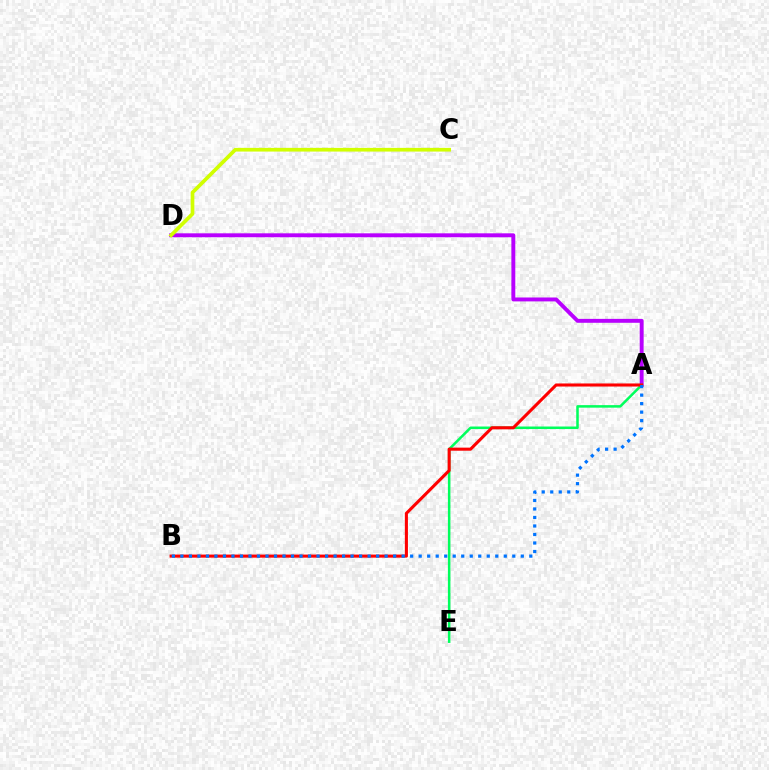{('A', 'D'): [{'color': '#b900ff', 'line_style': 'solid', 'thickness': 2.81}], ('C', 'D'): [{'color': '#d1ff00', 'line_style': 'solid', 'thickness': 2.66}], ('A', 'E'): [{'color': '#00ff5c', 'line_style': 'solid', 'thickness': 1.82}], ('A', 'B'): [{'color': '#ff0000', 'line_style': 'solid', 'thickness': 2.21}, {'color': '#0074ff', 'line_style': 'dotted', 'thickness': 2.31}]}